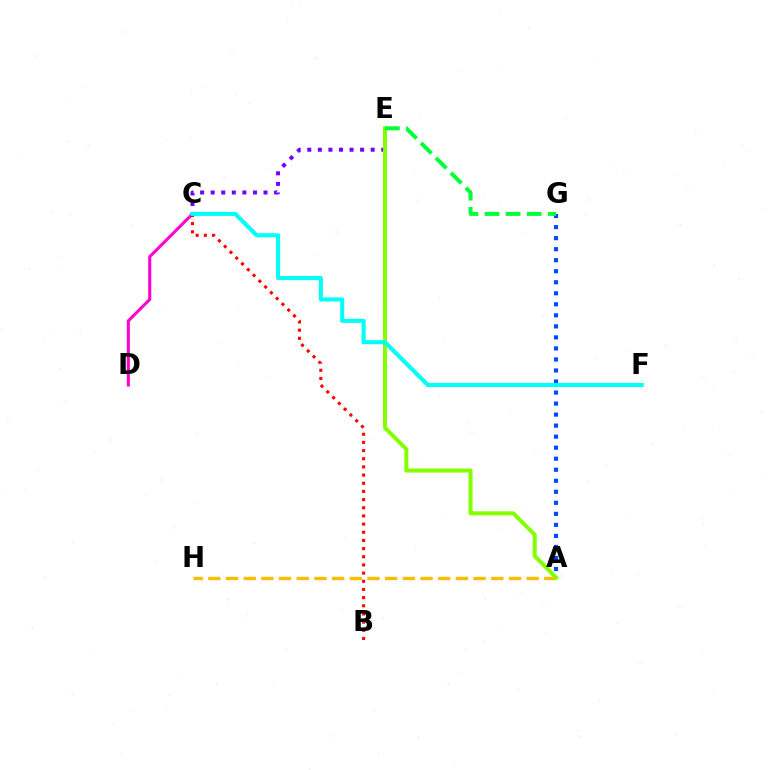{('A', 'G'): [{'color': '#004bff', 'line_style': 'dotted', 'thickness': 3.0}], ('C', 'D'): [{'color': '#ff00cf', 'line_style': 'solid', 'thickness': 2.2}], ('A', 'H'): [{'color': '#ffbd00', 'line_style': 'dashed', 'thickness': 2.4}], ('C', 'E'): [{'color': '#7200ff', 'line_style': 'dotted', 'thickness': 2.87}], ('A', 'E'): [{'color': '#84ff00', 'line_style': 'solid', 'thickness': 2.89}], ('B', 'C'): [{'color': '#ff0000', 'line_style': 'dotted', 'thickness': 2.22}], ('E', 'G'): [{'color': '#00ff39', 'line_style': 'dashed', 'thickness': 2.86}], ('C', 'F'): [{'color': '#00fff6', 'line_style': 'solid', 'thickness': 2.93}]}